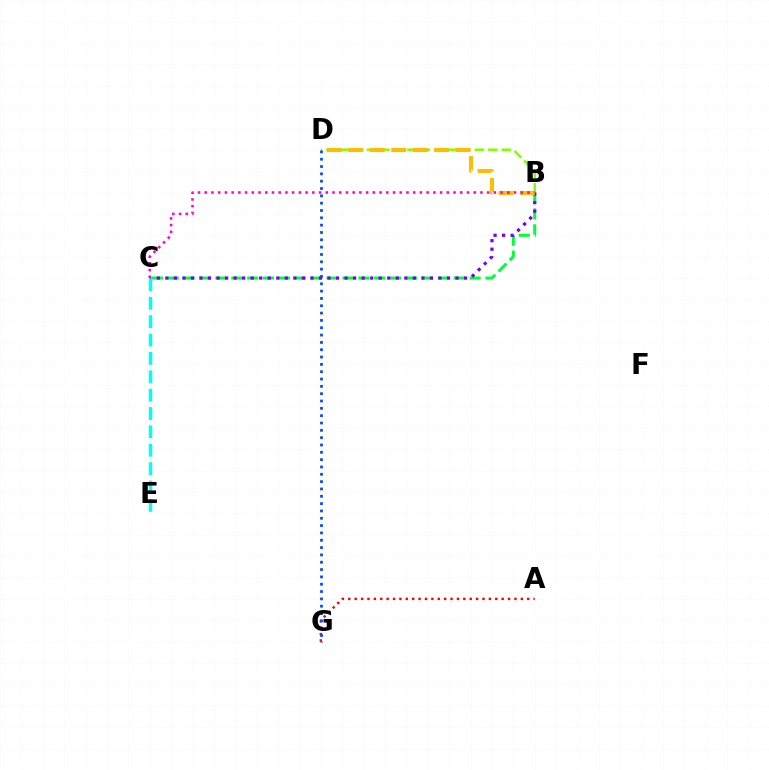{('B', 'C'): [{'color': '#00ff39', 'line_style': 'dashed', 'thickness': 2.16}, {'color': '#7200ff', 'line_style': 'dotted', 'thickness': 2.32}, {'color': '#ff00cf', 'line_style': 'dotted', 'thickness': 1.83}], ('B', 'D'): [{'color': '#84ff00', 'line_style': 'dashed', 'thickness': 1.83}, {'color': '#ffbd00', 'line_style': 'dashed', 'thickness': 2.92}], ('C', 'E'): [{'color': '#00fff6', 'line_style': 'dashed', 'thickness': 2.5}], ('A', 'G'): [{'color': '#ff0000', 'line_style': 'dotted', 'thickness': 1.74}], ('D', 'G'): [{'color': '#004bff', 'line_style': 'dotted', 'thickness': 1.99}]}